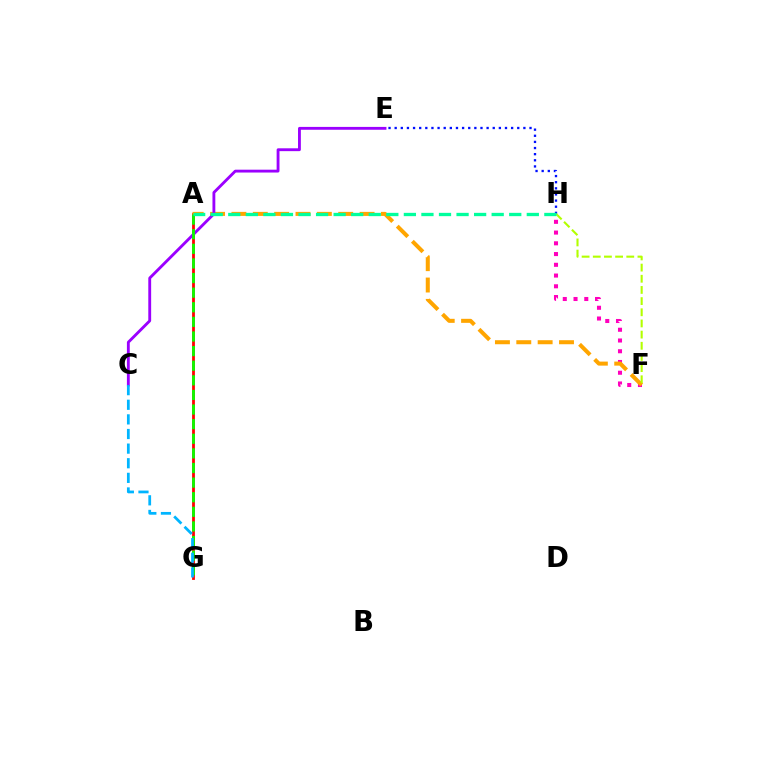{('F', 'H'): [{'color': '#ff00bd', 'line_style': 'dotted', 'thickness': 2.92}, {'color': '#b3ff00', 'line_style': 'dashed', 'thickness': 1.52}], ('A', 'G'): [{'color': '#ff0000', 'line_style': 'solid', 'thickness': 2.01}, {'color': '#08ff00', 'line_style': 'dashed', 'thickness': 1.98}], ('A', 'F'): [{'color': '#ffa500', 'line_style': 'dashed', 'thickness': 2.9}], ('E', 'H'): [{'color': '#0010ff', 'line_style': 'dotted', 'thickness': 1.67}], ('C', 'E'): [{'color': '#9b00ff', 'line_style': 'solid', 'thickness': 2.05}], ('A', 'H'): [{'color': '#00ff9d', 'line_style': 'dashed', 'thickness': 2.39}], ('C', 'G'): [{'color': '#00b5ff', 'line_style': 'dashed', 'thickness': 1.99}]}